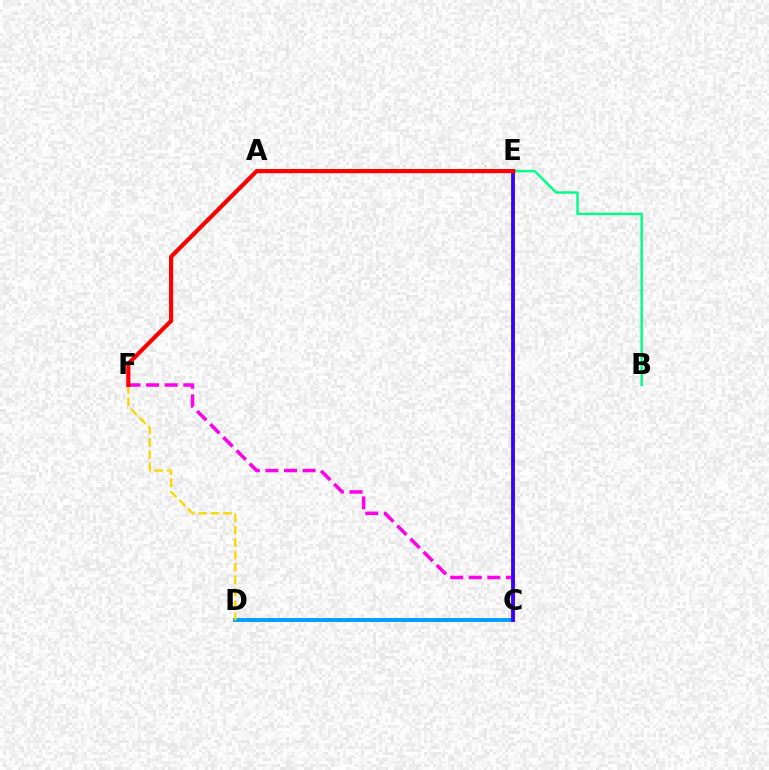{('C', 'D'): [{'color': '#009eff', 'line_style': 'solid', 'thickness': 2.8}], ('C', 'F'): [{'color': '#ff00ed', 'line_style': 'dashed', 'thickness': 2.52}], ('C', 'E'): [{'color': '#4fff00', 'line_style': 'dashed', 'thickness': 1.82}, {'color': '#3700ff', 'line_style': 'solid', 'thickness': 2.74}], ('B', 'E'): [{'color': '#00ff86', 'line_style': 'solid', 'thickness': 1.77}], ('D', 'F'): [{'color': '#ffd500', 'line_style': 'dashed', 'thickness': 1.68}], ('E', 'F'): [{'color': '#ff0000', 'line_style': 'solid', 'thickness': 3.0}]}